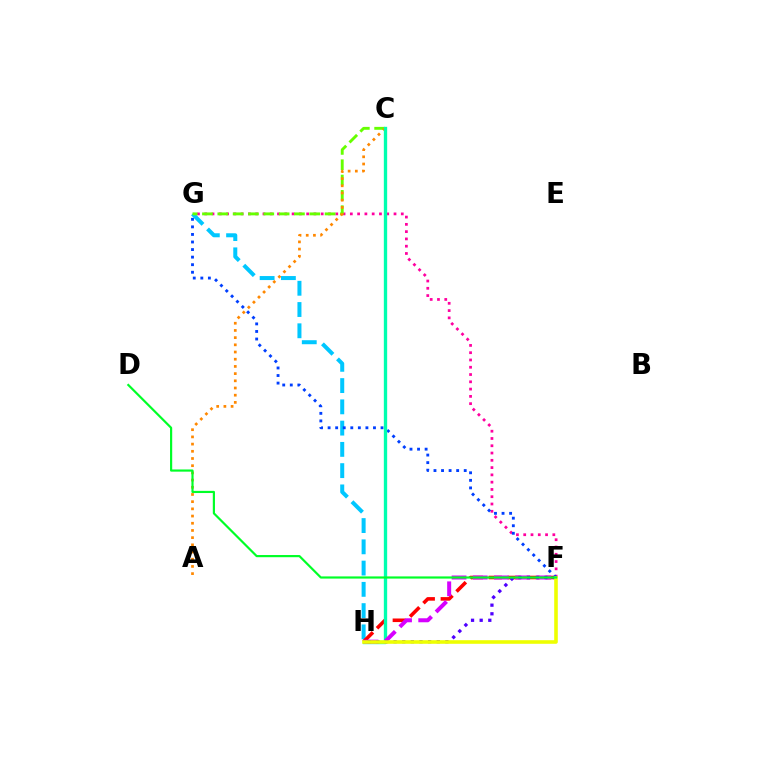{('G', 'H'): [{'color': '#00c7ff', 'line_style': 'dashed', 'thickness': 2.89}], ('F', 'H'): [{'color': '#ff0000', 'line_style': 'dashed', 'thickness': 2.57}, {'color': '#d600ff', 'line_style': 'dashed', 'thickness': 2.88}, {'color': '#4f00ff', 'line_style': 'dotted', 'thickness': 2.34}, {'color': '#eeff00', 'line_style': 'solid', 'thickness': 2.59}], ('F', 'G'): [{'color': '#ff00a0', 'line_style': 'dotted', 'thickness': 1.98}, {'color': '#003fff', 'line_style': 'dotted', 'thickness': 2.05}], ('C', 'G'): [{'color': '#66ff00', 'line_style': 'dashed', 'thickness': 2.08}], ('A', 'C'): [{'color': '#ff8800', 'line_style': 'dotted', 'thickness': 1.96}], ('C', 'H'): [{'color': '#00ffaf', 'line_style': 'solid', 'thickness': 2.4}], ('D', 'F'): [{'color': '#00ff27', 'line_style': 'solid', 'thickness': 1.57}]}